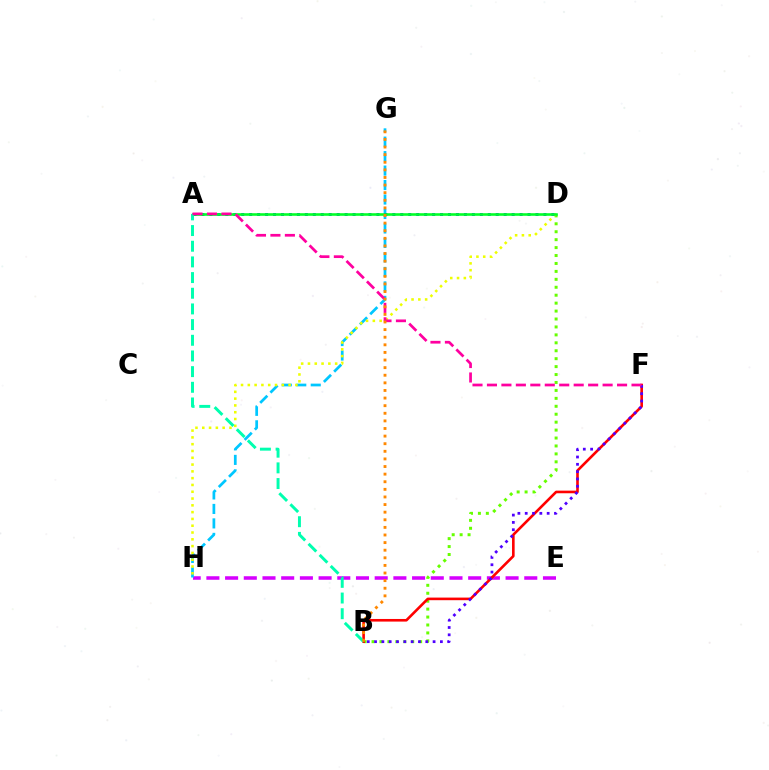{('E', 'H'): [{'color': '#d600ff', 'line_style': 'dashed', 'thickness': 2.54}], ('B', 'D'): [{'color': '#66ff00', 'line_style': 'dotted', 'thickness': 2.16}], ('G', 'H'): [{'color': '#00c7ff', 'line_style': 'dashed', 'thickness': 1.97}], ('D', 'H'): [{'color': '#eeff00', 'line_style': 'dotted', 'thickness': 1.85}], ('A', 'D'): [{'color': '#003fff', 'line_style': 'dotted', 'thickness': 2.16}, {'color': '#00ff27', 'line_style': 'solid', 'thickness': 1.87}], ('B', 'F'): [{'color': '#ff0000', 'line_style': 'solid', 'thickness': 1.88}, {'color': '#4f00ff', 'line_style': 'dotted', 'thickness': 1.99}], ('A', 'B'): [{'color': '#00ffaf', 'line_style': 'dashed', 'thickness': 2.13}], ('A', 'F'): [{'color': '#ff00a0', 'line_style': 'dashed', 'thickness': 1.96}], ('B', 'G'): [{'color': '#ff8800', 'line_style': 'dotted', 'thickness': 2.07}]}